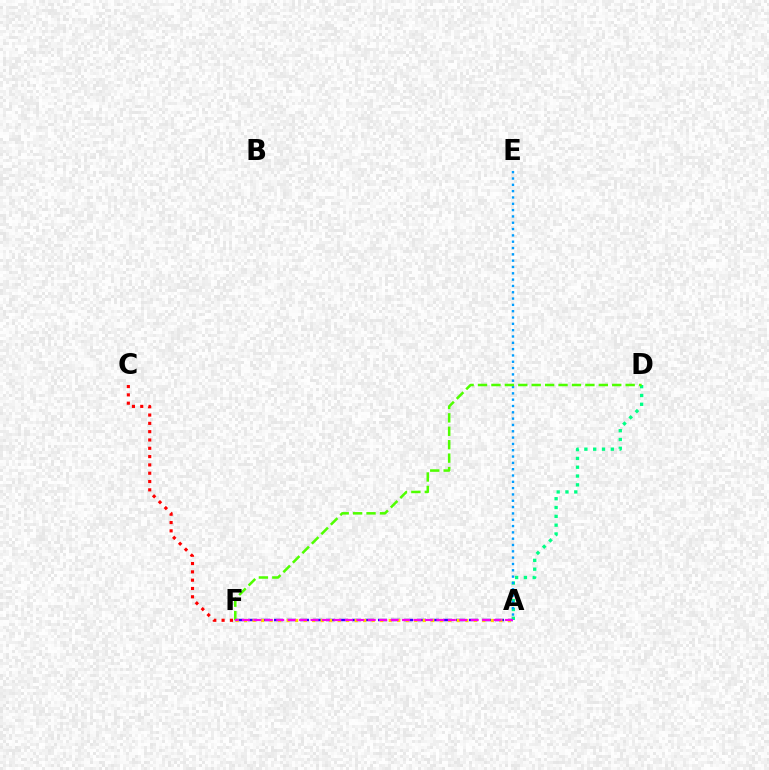{('A', 'F'): [{'color': '#3700ff', 'line_style': 'dashed', 'thickness': 1.77}, {'color': '#ffd500', 'line_style': 'dotted', 'thickness': 2.31}, {'color': '#ff00ed', 'line_style': 'dashed', 'thickness': 1.55}], ('A', 'D'): [{'color': '#00ff86', 'line_style': 'dotted', 'thickness': 2.39}], ('A', 'E'): [{'color': '#009eff', 'line_style': 'dotted', 'thickness': 1.72}], ('C', 'F'): [{'color': '#ff0000', 'line_style': 'dotted', 'thickness': 2.26}], ('D', 'F'): [{'color': '#4fff00', 'line_style': 'dashed', 'thickness': 1.82}]}